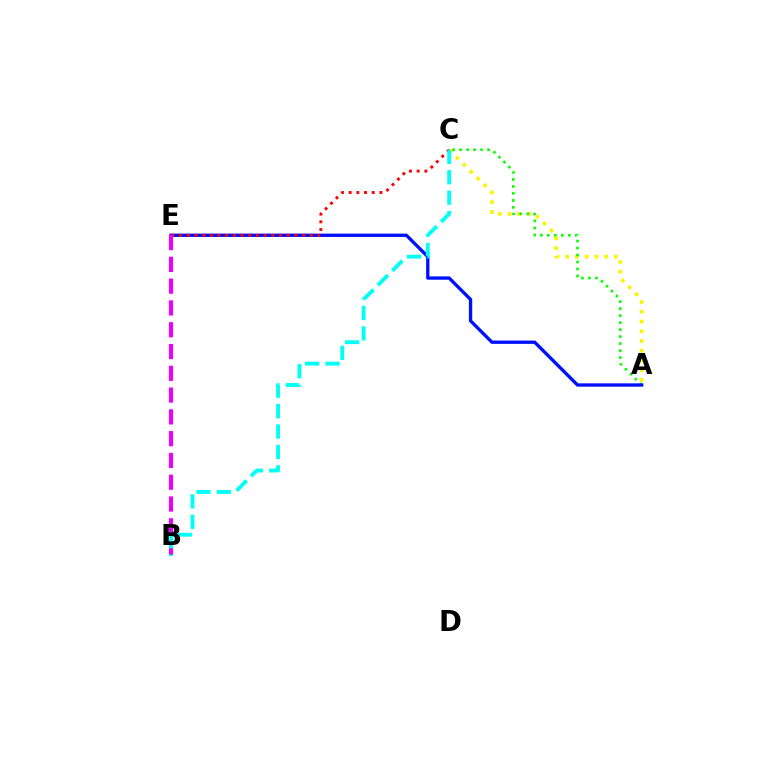{('A', 'C'): [{'color': '#fcf500', 'line_style': 'dotted', 'thickness': 2.65}, {'color': '#08ff00', 'line_style': 'dotted', 'thickness': 1.9}], ('A', 'E'): [{'color': '#0010ff', 'line_style': 'solid', 'thickness': 2.39}], ('C', 'E'): [{'color': '#ff0000', 'line_style': 'dotted', 'thickness': 2.09}], ('B', 'E'): [{'color': '#ee00ff', 'line_style': 'dashed', 'thickness': 2.96}], ('B', 'C'): [{'color': '#00fff6', 'line_style': 'dashed', 'thickness': 2.77}]}